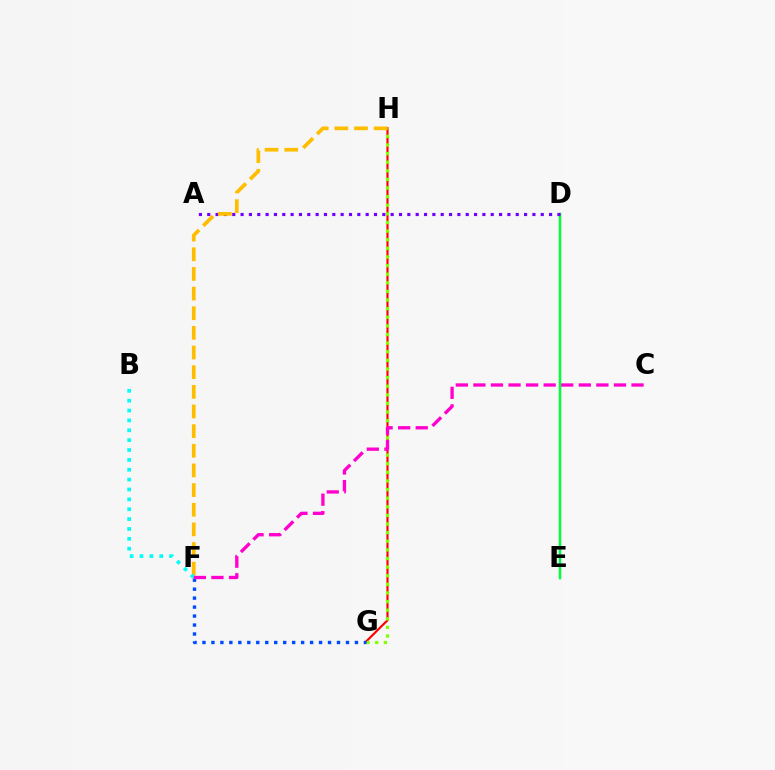{('D', 'E'): [{'color': '#00ff39', 'line_style': 'solid', 'thickness': 1.79}], ('G', 'H'): [{'color': '#ff0000', 'line_style': 'solid', 'thickness': 1.54}, {'color': '#84ff00', 'line_style': 'dotted', 'thickness': 2.34}], ('F', 'G'): [{'color': '#004bff', 'line_style': 'dotted', 'thickness': 2.44}], ('A', 'D'): [{'color': '#7200ff', 'line_style': 'dotted', 'thickness': 2.27}], ('F', 'H'): [{'color': '#ffbd00', 'line_style': 'dashed', 'thickness': 2.67}], ('B', 'F'): [{'color': '#00fff6', 'line_style': 'dotted', 'thickness': 2.68}], ('C', 'F'): [{'color': '#ff00cf', 'line_style': 'dashed', 'thickness': 2.39}]}